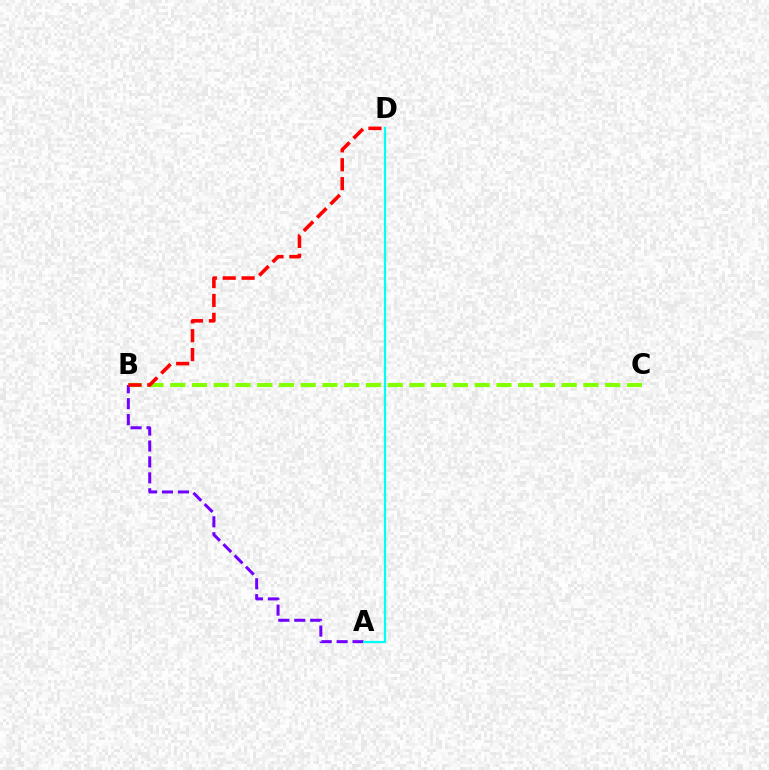{('B', 'C'): [{'color': '#84ff00', 'line_style': 'dashed', 'thickness': 2.95}], ('A', 'B'): [{'color': '#7200ff', 'line_style': 'dashed', 'thickness': 2.16}], ('A', 'D'): [{'color': '#00fff6', 'line_style': 'solid', 'thickness': 1.6}], ('B', 'D'): [{'color': '#ff0000', 'line_style': 'dashed', 'thickness': 2.56}]}